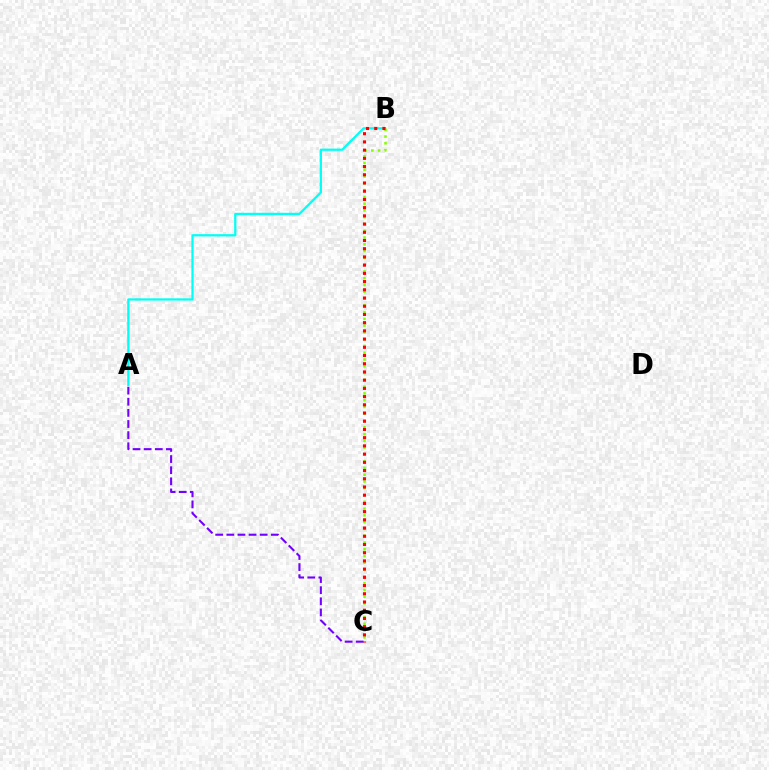{('A', 'B'): [{'color': '#00fff6', 'line_style': 'solid', 'thickness': 1.62}], ('B', 'C'): [{'color': '#84ff00', 'line_style': 'dotted', 'thickness': 1.84}, {'color': '#ff0000', 'line_style': 'dotted', 'thickness': 2.23}], ('A', 'C'): [{'color': '#7200ff', 'line_style': 'dashed', 'thickness': 1.51}]}